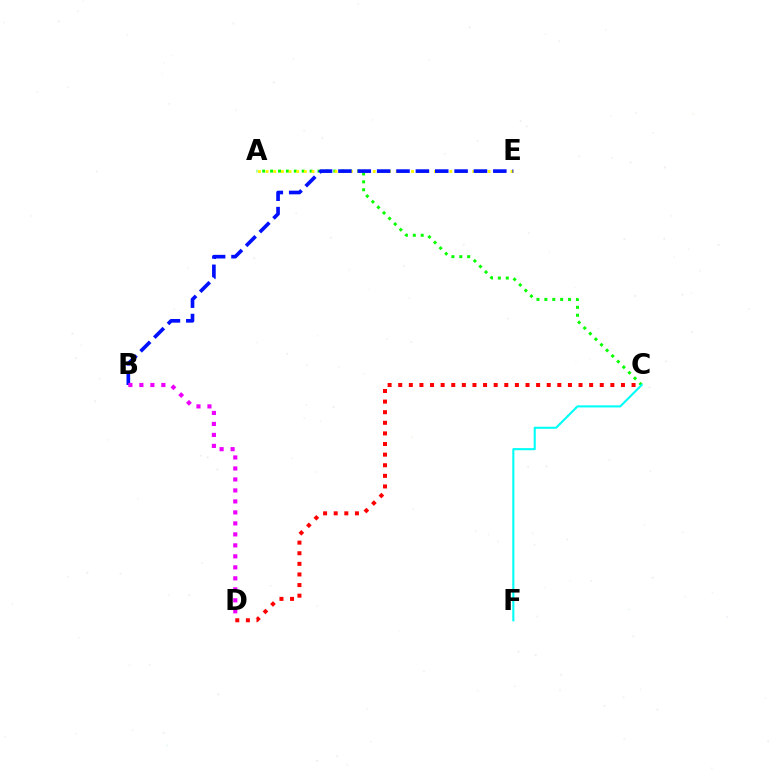{('A', 'C'): [{'color': '#08ff00', 'line_style': 'dotted', 'thickness': 2.15}], ('C', 'F'): [{'color': '#00fff6', 'line_style': 'solid', 'thickness': 1.51}], ('C', 'D'): [{'color': '#ff0000', 'line_style': 'dotted', 'thickness': 2.88}], ('A', 'E'): [{'color': '#fcf500', 'line_style': 'dotted', 'thickness': 2.08}], ('B', 'E'): [{'color': '#0010ff', 'line_style': 'dashed', 'thickness': 2.63}], ('B', 'D'): [{'color': '#ee00ff', 'line_style': 'dotted', 'thickness': 2.99}]}